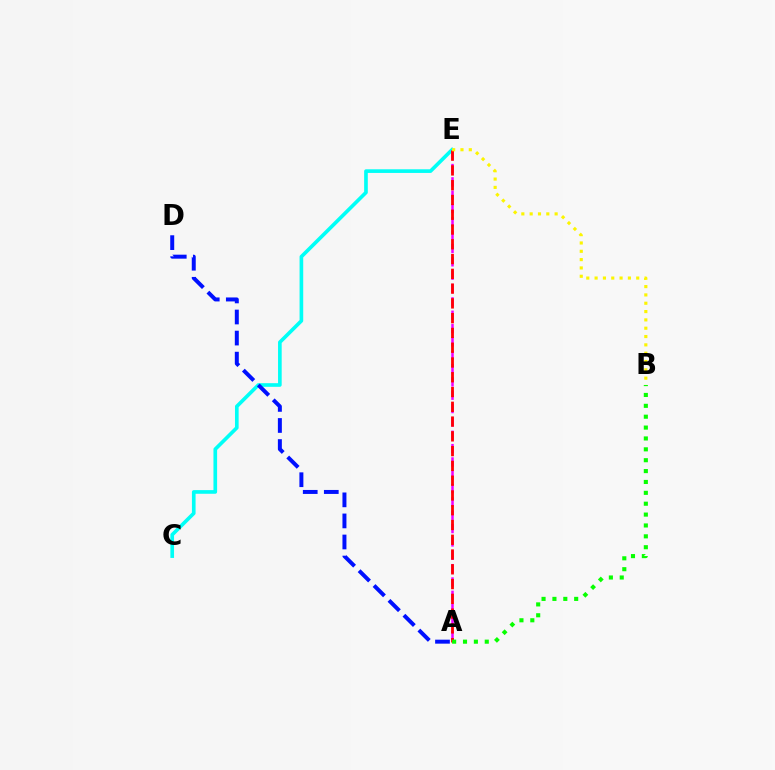{('C', 'E'): [{'color': '#00fff6', 'line_style': 'solid', 'thickness': 2.63}], ('A', 'E'): [{'color': '#ee00ff', 'line_style': 'dashed', 'thickness': 1.81}, {'color': '#ff0000', 'line_style': 'dashed', 'thickness': 2.01}], ('A', 'D'): [{'color': '#0010ff', 'line_style': 'dashed', 'thickness': 2.86}], ('A', 'B'): [{'color': '#08ff00', 'line_style': 'dotted', 'thickness': 2.95}], ('B', 'E'): [{'color': '#fcf500', 'line_style': 'dotted', 'thickness': 2.26}]}